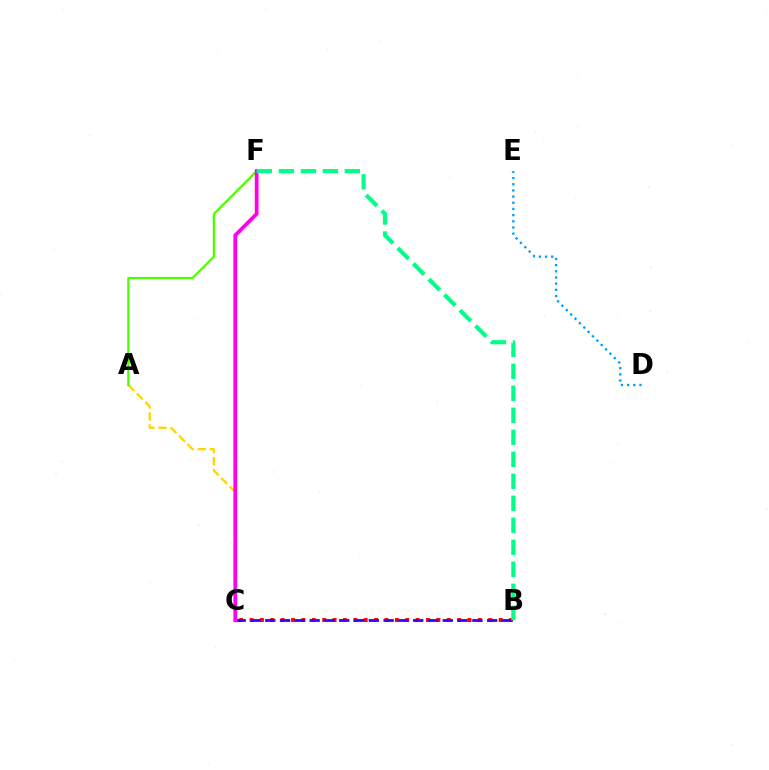{('B', 'C'): [{'color': '#ff0000', 'line_style': 'dotted', 'thickness': 2.82}, {'color': '#3700ff', 'line_style': 'dashed', 'thickness': 2.01}], ('A', 'C'): [{'color': '#ffd500', 'line_style': 'dashed', 'thickness': 1.64}], ('D', 'E'): [{'color': '#009eff', 'line_style': 'dotted', 'thickness': 1.68}], ('A', 'F'): [{'color': '#4fff00', 'line_style': 'solid', 'thickness': 1.64}], ('C', 'F'): [{'color': '#ff00ed', 'line_style': 'solid', 'thickness': 2.72}], ('B', 'F'): [{'color': '#00ff86', 'line_style': 'dashed', 'thickness': 2.99}]}